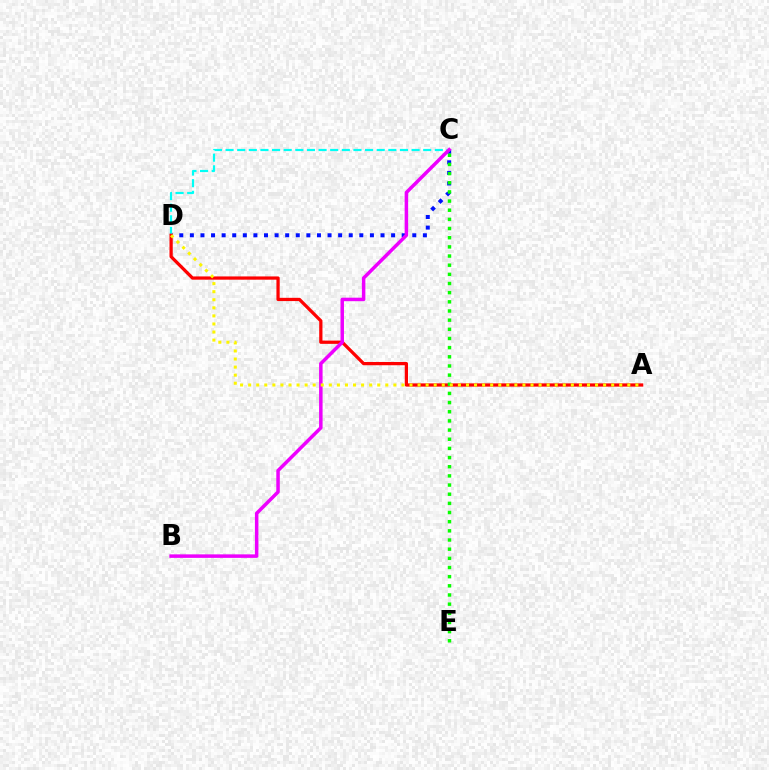{('C', 'D'): [{'color': '#0010ff', 'line_style': 'dotted', 'thickness': 2.88}, {'color': '#00fff6', 'line_style': 'dashed', 'thickness': 1.58}], ('A', 'D'): [{'color': '#ff0000', 'line_style': 'solid', 'thickness': 2.34}, {'color': '#fcf500', 'line_style': 'dotted', 'thickness': 2.19}], ('C', 'E'): [{'color': '#08ff00', 'line_style': 'dotted', 'thickness': 2.49}], ('B', 'C'): [{'color': '#ee00ff', 'line_style': 'solid', 'thickness': 2.52}]}